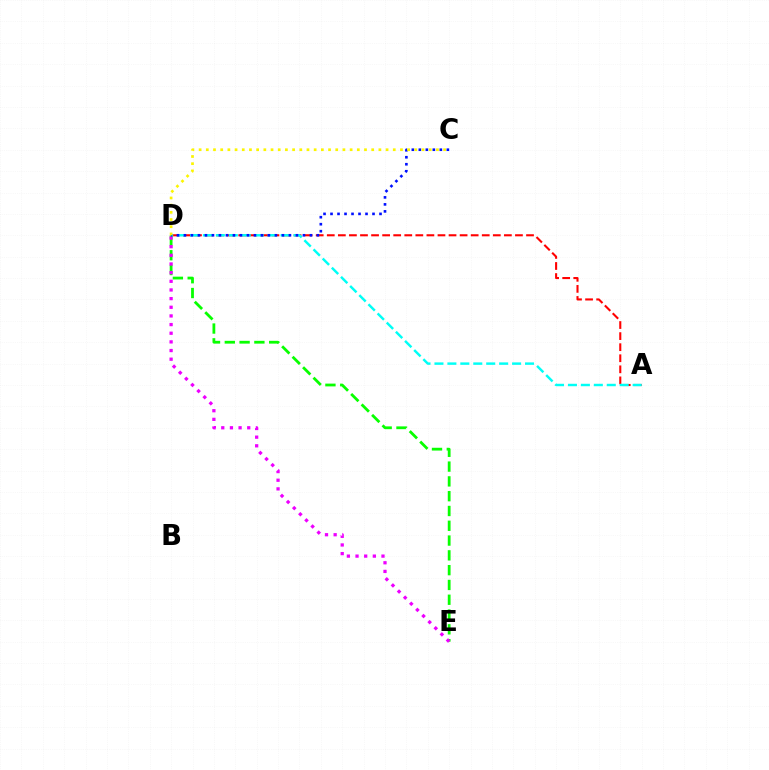{('D', 'E'): [{'color': '#08ff00', 'line_style': 'dashed', 'thickness': 2.01}, {'color': '#ee00ff', 'line_style': 'dotted', 'thickness': 2.35}], ('A', 'D'): [{'color': '#ff0000', 'line_style': 'dashed', 'thickness': 1.5}, {'color': '#00fff6', 'line_style': 'dashed', 'thickness': 1.76}], ('C', 'D'): [{'color': '#0010ff', 'line_style': 'dotted', 'thickness': 1.9}, {'color': '#fcf500', 'line_style': 'dotted', 'thickness': 1.95}]}